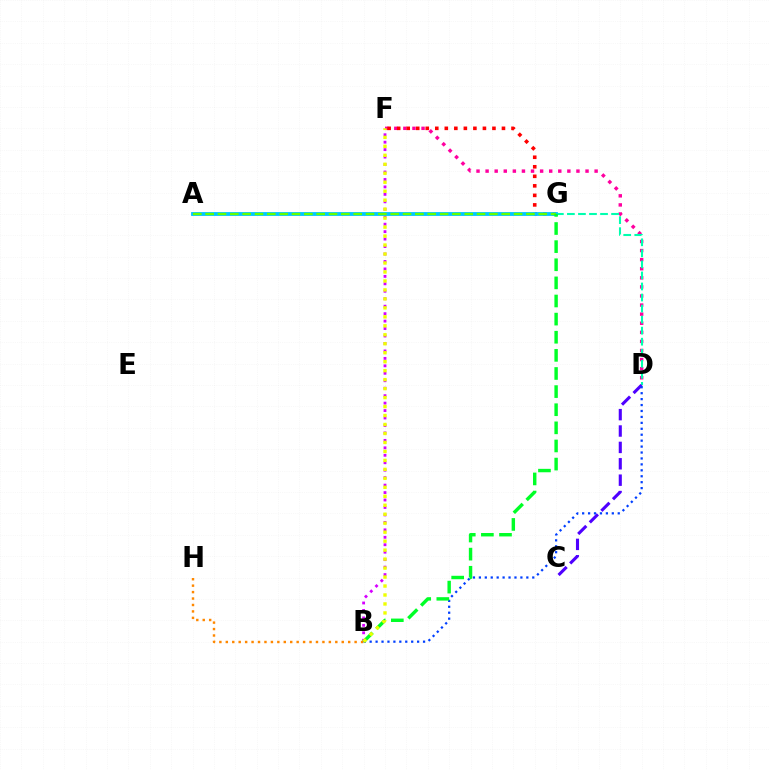{('D', 'F'): [{'color': '#ff00a0', 'line_style': 'dotted', 'thickness': 2.47}], ('F', 'G'): [{'color': '#ff0000', 'line_style': 'dotted', 'thickness': 2.59}], ('B', 'F'): [{'color': '#d600ff', 'line_style': 'dotted', 'thickness': 2.03}, {'color': '#eeff00', 'line_style': 'dotted', 'thickness': 2.44}], ('B', 'H'): [{'color': '#ff8800', 'line_style': 'dotted', 'thickness': 1.75}], ('D', 'G'): [{'color': '#00ffaf', 'line_style': 'dashed', 'thickness': 1.5}], ('C', 'D'): [{'color': '#4f00ff', 'line_style': 'dashed', 'thickness': 2.23}], ('B', 'D'): [{'color': '#003fff', 'line_style': 'dotted', 'thickness': 1.61}], ('A', 'G'): [{'color': '#00c7ff', 'line_style': 'solid', 'thickness': 2.76}, {'color': '#66ff00', 'line_style': 'dashed', 'thickness': 1.68}], ('B', 'G'): [{'color': '#00ff27', 'line_style': 'dashed', 'thickness': 2.46}]}